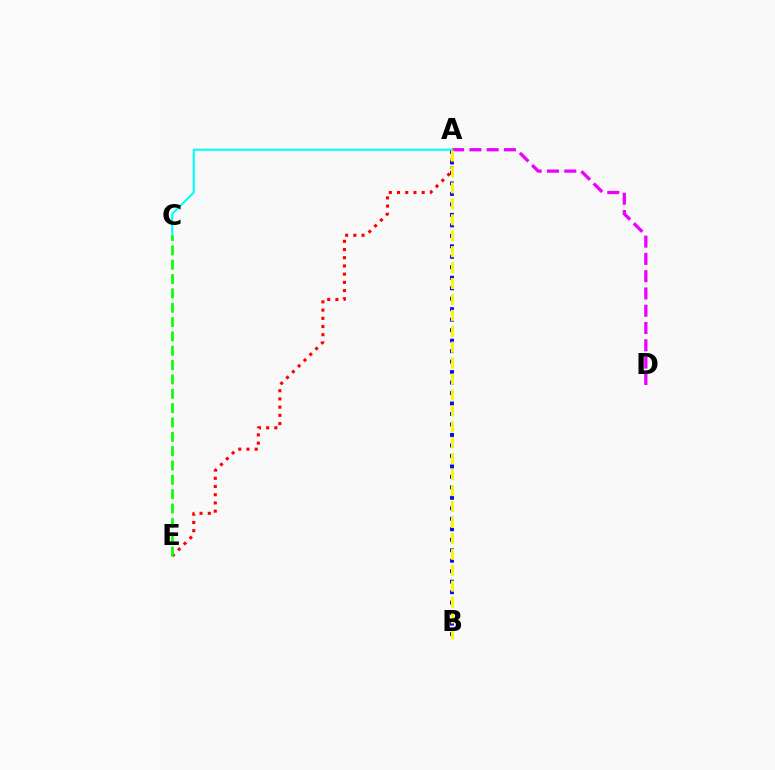{('A', 'B'): [{'color': '#0010ff', 'line_style': 'dotted', 'thickness': 2.85}, {'color': '#fcf500', 'line_style': 'dashed', 'thickness': 2.16}], ('A', 'E'): [{'color': '#ff0000', 'line_style': 'dotted', 'thickness': 2.23}], ('A', 'D'): [{'color': '#ee00ff', 'line_style': 'dashed', 'thickness': 2.35}], ('A', 'C'): [{'color': '#00fff6', 'line_style': 'solid', 'thickness': 1.51}], ('C', 'E'): [{'color': '#08ff00', 'line_style': 'dashed', 'thickness': 1.95}]}